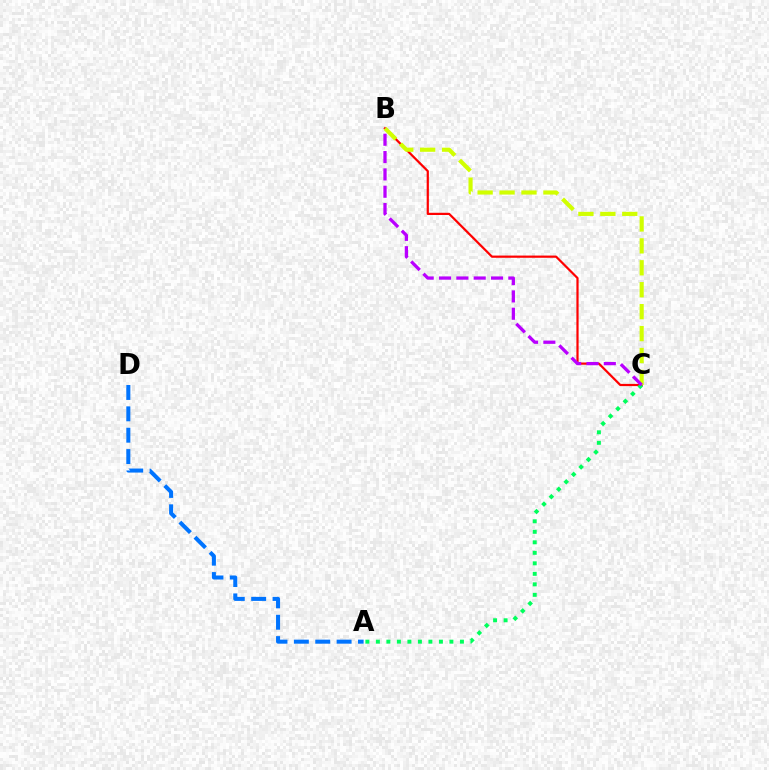{('B', 'C'): [{'color': '#ff0000', 'line_style': 'solid', 'thickness': 1.59}, {'color': '#d1ff00', 'line_style': 'dashed', 'thickness': 2.98}, {'color': '#b900ff', 'line_style': 'dashed', 'thickness': 2.35}], ('A', 'D'): [{'color': '#0074ff', 'line_style': 'dashed', 'thickness': 2.9}], ('A', 'C'): [{'color': '#00ff5c', 'line_style': 'dotted', 'thickness': 2.85}]}